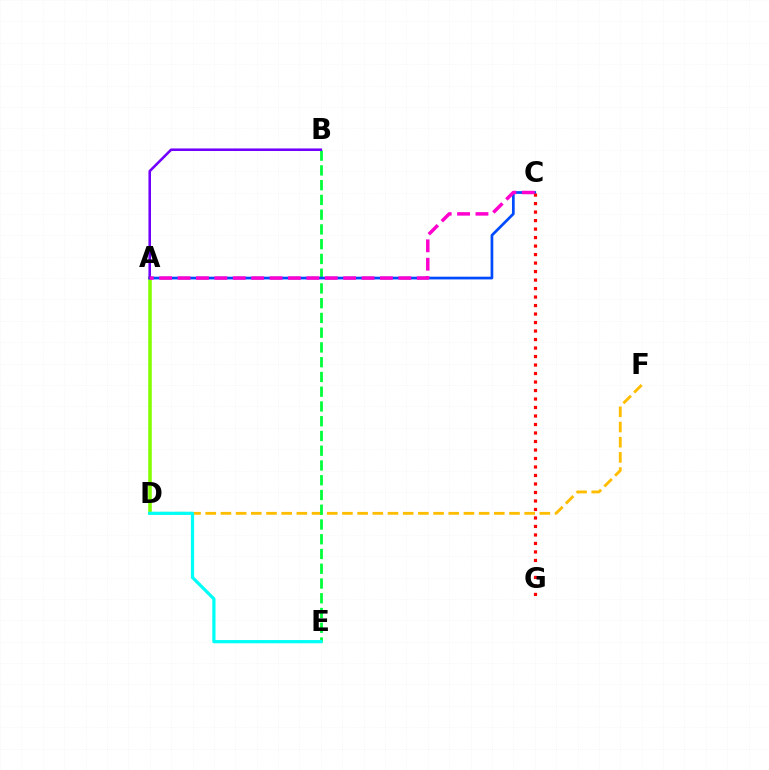{('A', 'D'): [{'color': '#84ff00', 'line_style': 'solid', 'thickness': 2.57}], ('D', 'F'): [{'color': '#ffbd00', 'line_style': 'dashed', 'thickness': 2.06}], ('B', 'E'): [{'color': '#00ff39', 'line_style': 'dashed', 'thickness': 2.0}], ('A', 'C'): [{'color': '#004bff', 'line_style': 'solid', 'thickness': 1.95}, {'color': '#ff00cf', 'line_style': 'dashed', 'thickness': 2.5}], ('A', 'B'): [{'color': '#7200ff', 'line_style': 'solid', 'thickness': 1.84}], ('D', 'E'): [{'color': '#00fff6', 'line_style': 'solid', 'thickness': 2.32}], ('C', 'G'): [{'color': '#ff0000', 'line_style': 'dotted', 'thickness': 2.31}]}